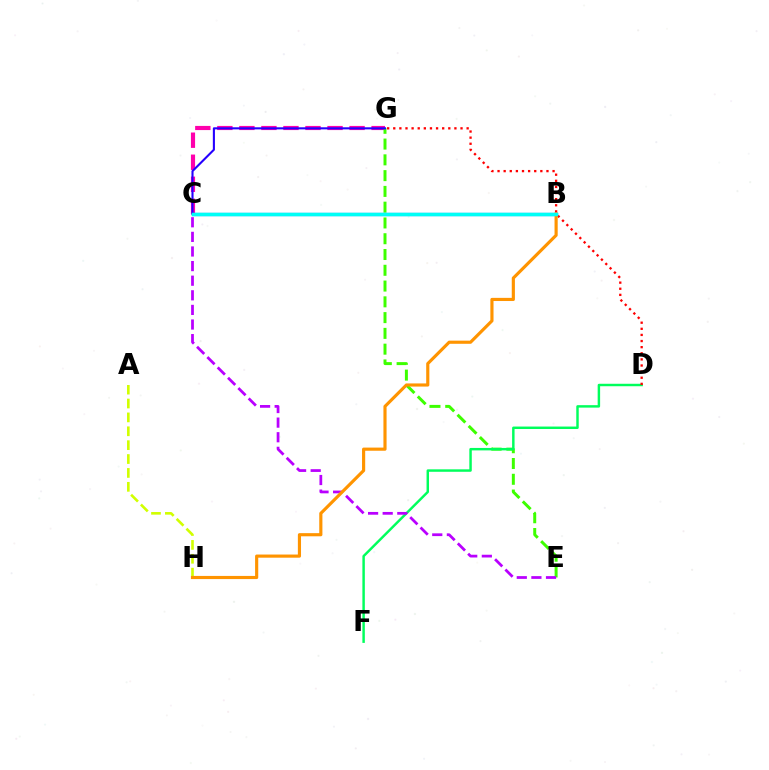{('A', 'H'): [{'color': '#d1ff00', 'line_style': 'dashed', 'thickness': 1.89}], ('C', 'G'): [{'color': '#ff00ac', 'line_style': 'dashed', 'thickness': 2.99}, {'color': '#2500ff', 'line_style': 'solid', 'thickness': 1.51}], ('E', 'G'): [{'color': '#3dff00', 'line_style': 'dashed', 'thickness': 2.14}], ('D', 'F'): [{'color': '#00ff5c', 'line_style': 'solid', 'thickness': 1.77}], ('B', 'C'): [{'color': '#0074ff', 'line_style': 'solid', 'thickness': 2.33}, {'color': '#00fff6', 'line_style': 'solid', 'thickness': 2.49}], ('D', 'G'): [{'color': '#ff0000', 'line_style': 'dotted', 'thickness': 1.66}], ('C', 'E'): [{'color': '#b900ff', 'line_style': 'dashed', 'thickness': 1.98}], ('B', 'H'): [{'color': '#ff9400', 'line_style': 'solid', 'thickness': 2.27}]}